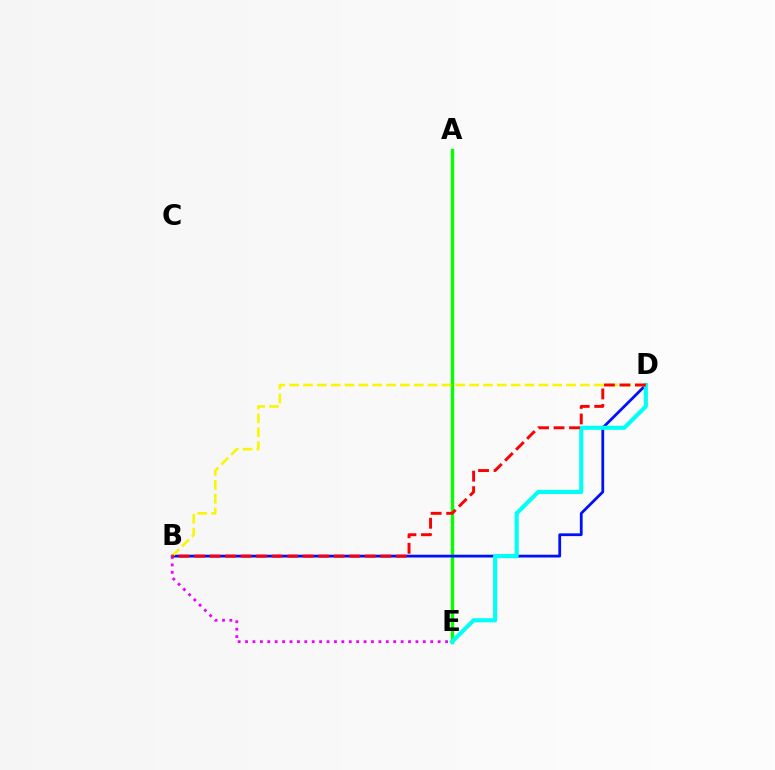{('A', 'E'): [{'color': '#08ff00', 'line_style': 'solid', 'thickness': 2.44}], ('B', 'D'): [{'color': '#0010ff', 'line_style': 'solid', 'thickness': 2.0}, {'color': '#fcf500', 'line_style': 'dashed', 'thickness': 1.88}, {'color': '#ff0000', 'line_style': 'dashed', 'thickness': 2.11}], ('B', 'E'): [{'color': '#ee00ff', 'line_style': 'dotted', 'thickness': 2.01}], ('D', 'E'): [{'color': '#00fff6', 'line_style': 'solid', 'thickness': 2.97}]}